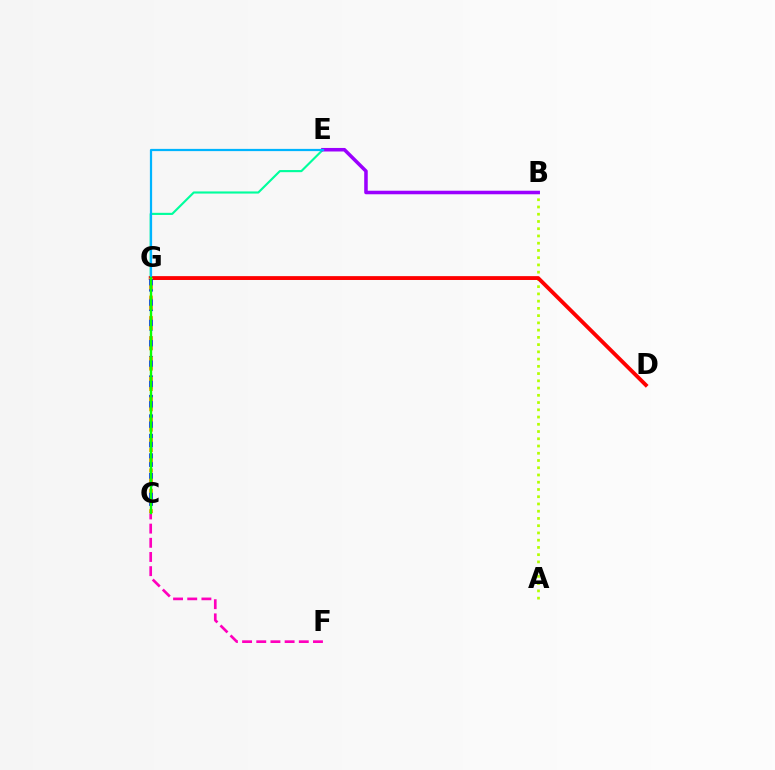{('A', 'B'): [{'color': '#b3ff00', 'line_style': 'dotted', 'thickness': 1.97}], ('E', 'G'): [{'color': '#00ff9d', 'line_style': 'solid', 'thickness': 1.54}, {'color': '#00b5ff', 'line_style': 'solid', 'thickness': 1.6}], ('D', 'G'): [{'color': '#ff0000', 'line_style': 'solid', 'thickness': 2.78}], ('C', 'G'): [{'color': '#0010ff', 'line_style': 'dashed', 'thickness': 2.65}, {'color': '#ffa500', 'line_style': 'dotted', 'thickness': 2.76}, {'color': '#08ff00', 'line_style': 'solid', 'thickness': 1.71}], ('B', 'E'): [{'color': '#9b00ff', 'line_style': 'solid', 'thickness': 2.55}], ('C', 'F'): [{'color': '#ff00bd', 'line_style': 'dashed', 'thickness': 1.93}]}